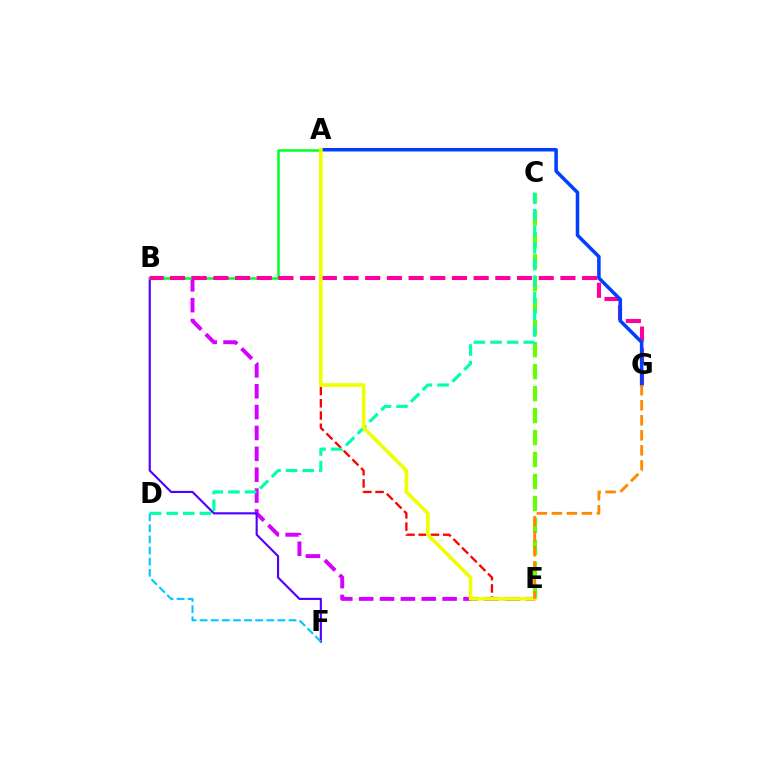{('B', 'E'): [{'color': '#d600ff', 'line_style': 'dashed', 'thickness': 2.83}], ('B', 'F'): [{'color': '#4f00ff', 'line_style': 'solid', 'thickness': 1.53}], ('D', 'F'): [{'color': '#00c7ff', 'line_style': 'dashed', 'thickness': 1.51}], ('A', 'B'): [{'color': '#00ff27', 'line_style': 'solid', 'thickness': 1.81}], ('B', 'G'): [{'color': '#ff00a0', 'line_style': 'dashed', 'thickness': 2.95}], ('A', 'E'): [{'color': '#ff0000', 'line_style': 'dashed', 'thickness': 1.66}, {'color': '#eeff00', 'line_style': 'solid', 'thickness': 2.61}], ('C', 'E'): [{'color': '#66ff00', 'line_style': 'dashed', 'thickness': 2.98}], ('C', 'D'): [{'color': '#00ffaf', 'line_style': 'dashed', 'thickness': 2.26}], ('A', 'G'): [{'color': '#003fff', 'line_style': 'solid', 'thickness': 2.54}], ('E', 'G'): [{'color': '#ff8800', 'line_style': 'dashed', 'thickness': 2.04}]}